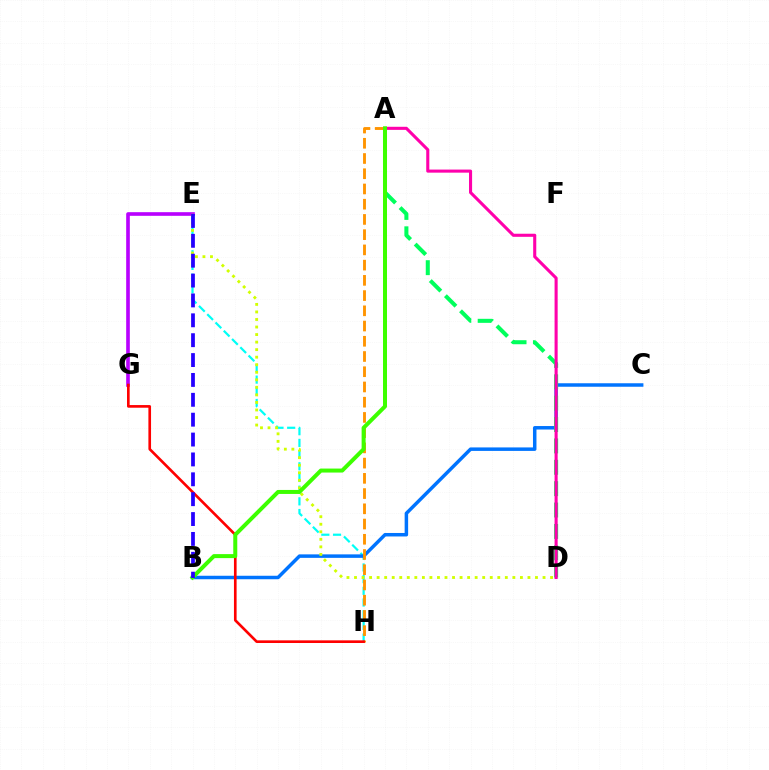{('E', 'H'): [{'color': '#00fff6', 'line_style': 'dashed', 'thickness': 1.59}], ('B', 'C'): [{'color': '#0074ff', 'line_style': 'solid', 'thickness': 2.51}], ('A', 'H'): [{'color': '#ff9400', 'line_style': 'dashed', 'thickness': 2.07}], ('A', 'D'): [{'color': '#00ff5c', 'line_style': 'dashed', 'thickness': 2.9}, {'color': '#ff00ac', 'line_style': 'solid', 'thickness': 2.22}], ('E', 'G'): [{'color': '#b900ff', 'line_style': 'solid', 'thickness': 2.62}], ('G', 'H'): [{'color': '#ff0000', 'line_style': 'solid', 'thickness': 1.91}], ('D', 'E'): [{'color': '#d1ff00', 'line_style': 'dotted', 'thickness': 2.05}], ('A', 'B'): [{'color': '#3dff00', 'line_style': 'solid', 'thickness': 2.88}], ('B', 'E'): [{'color': '#2500ff', 'line_style': 'dashed', 'thickness': 2.7}]}